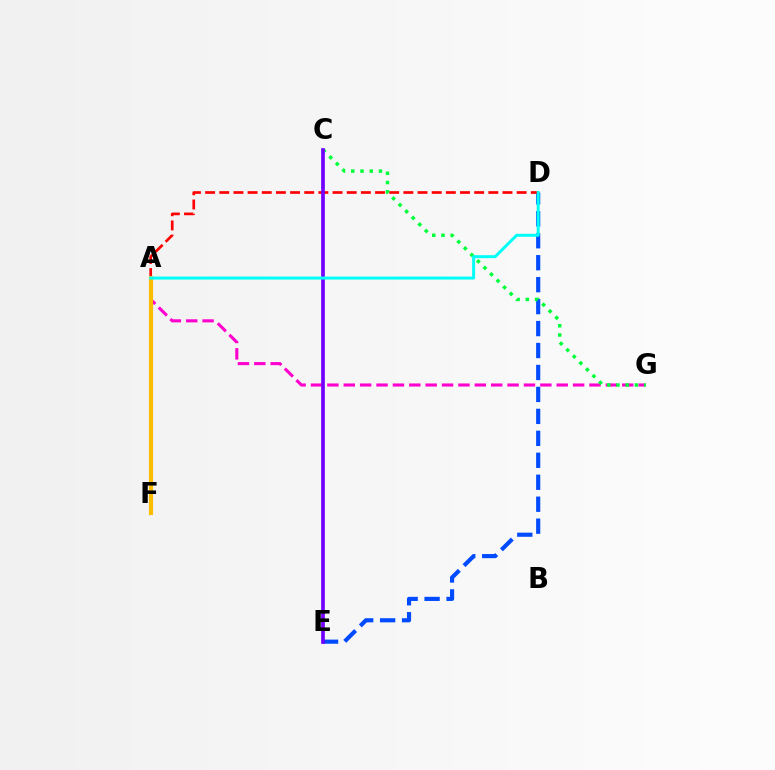{('A', 'F'): [{'color': '#84ff00', 'line_style': 'dotted', 'thickness': 1.78}, {'color': '#ffbd00', 'line_style': 'solid', 'thickness': 2.98}], ('D', 'E'): [{'color': '#004bff', 'line_style': 'dashed', 'thickness': 2.98}], ('A', 'G'): [{'color': '#ff00cf', 'line_style': 'dashed', 'thickness': 2.23}], ('A', 'D'): [{'color': '#ff0000', 'line_style': 'dashed', 'thickness': 1.92}, {'color': '#00fff6', 'line_style': 'solid', 'thickness': 2.15}], ('C', 'G'): [{'color': '#00ff39', 'line_style': 'dotted', 'thickness': 2.51}], ('C', 'E'): [{'color': '#7200ff', 'line_style': 'solid', 'thickness': 2.66}]}